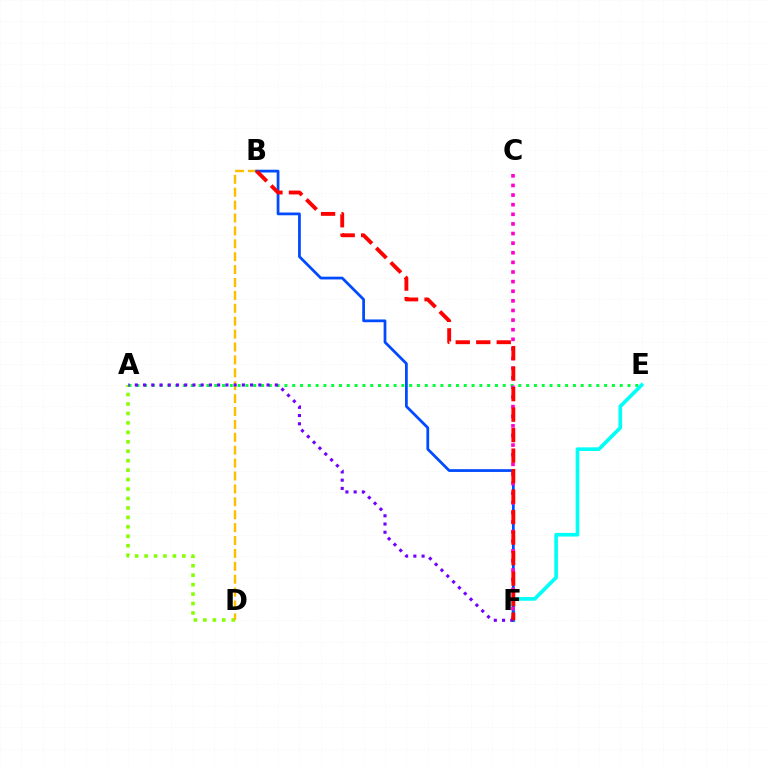{('A', 'D'): [{'color': '#84ff00', 'line_style': 'dotted', 'thickness': 2.57}], ('A', 'E'): [{'color': '#00ff39', 'line_style': 'dotted', 'thickness': 2.12}], ('B', 'D'): [{'color': '#ffbd00', 'line_style': 'dashed', 'thickness': 1.75}], ('E', 'F'): [{'color': '#00fff6', 'line_style': 'solid', 'thickness': 2.64}], ('B', 'F'): [{'color': '#004bff', 'line_style': 'solid', 'thickness': 1.99}, {'color': '#ff0000', 'line_style': 'dashed', 'thickness': 2.78}], ('C', 'F'): [{'color': '#ff00cf', 'line_style': 'dotted', 'thickness': 2.61}], ('A', 'F'): [{'color': '#7200ff', 'line_style': 'dotted', 'thickness': 2.24}]}